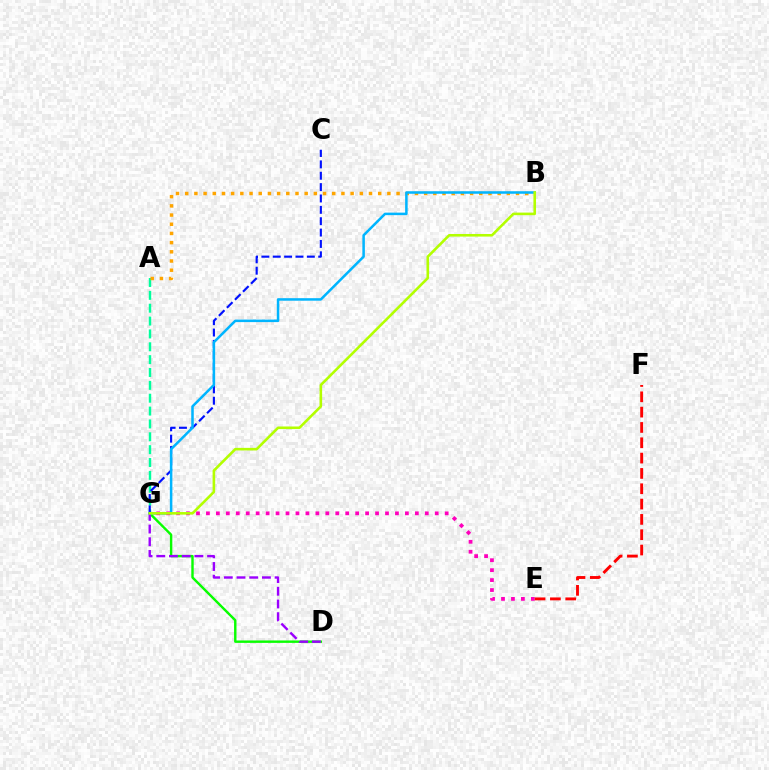{('D', 'G'): [{'color': '#08ff00', 'line_style': 'solid', 'thickness': 1.74}, {'color': '#9b00ff', 'line_style': 'dashed', 'thickness': 1.73}], ('A', 'G'): [{'color': '#00ff9d', 'line_style': 'dashed', 'thickness': 1.75}], ('C', 'G'): [{'color': '#0010ff', 'line_style': 'dashed', 'thickness': 1.54}], ('A', 'B'): [{'color': '#ffa500', 'line_style': 'dotted', 'thickness': 2.5}], ('B', 'G'): [{'color': '#00b5ff', 'line_style': 'solid', 'thickness': 1.81}, {'color': '#b3ff00', 'line_style': 'solid', 'thickness': 1.87}], ('E', 'G'): [{'color': '#ff00bd', 'line_style': 'dotted', 'thickness': 2.7}], ('E', 'F'): [{'color': '#ff0000', 'line_style': 'dashed', 'thickness': 2.08}]}